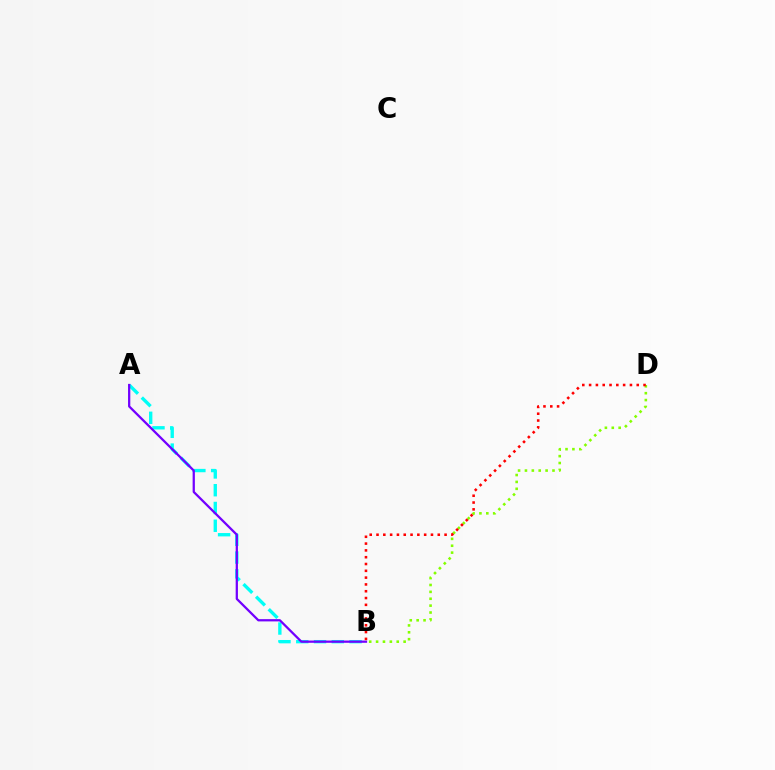{('A', 'B'): [{'color': '#00fff6', 'line_style': 'dashed', 'thickness': 2.41}, {'color': '#7200ff', 'line_style': 'solid', 'thickness': 1.63}], ('B', 'D'): [{'color': '#84ff00', 'line_style': 'dotted', 'thickness': 1.87}, {'color': '#ff0000', 'line_style': 'dotted', 'thickness': 1.85}]}